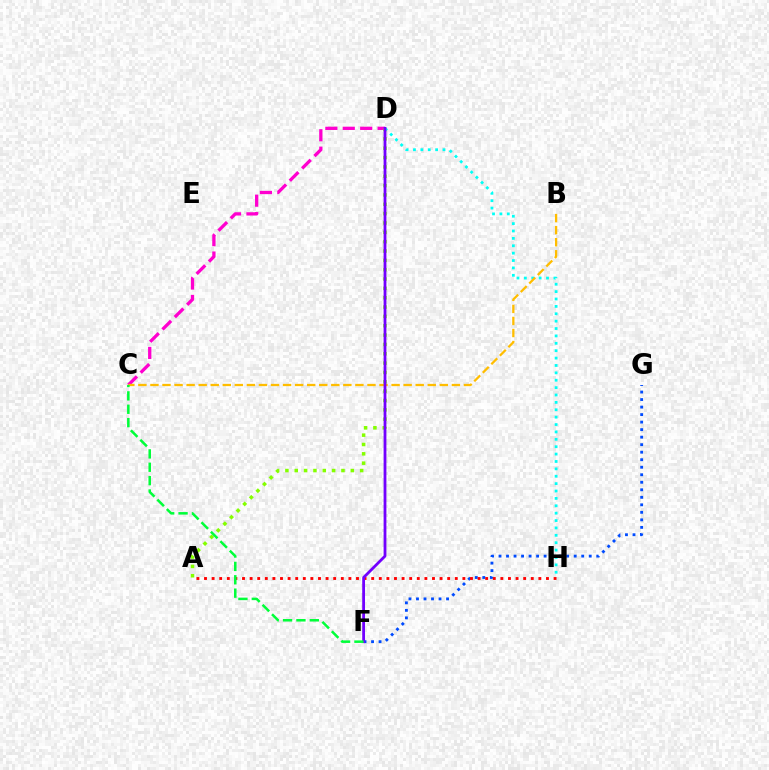{('C', 'D'): [{'color': '#ff00cf', 'line_style': 'dashed', 'thickness': 2.37}], ('A', 'D'): [{'color': '#84ff00', 'line_style': 'dotted', 'thickness': 2.54}], ('D', 'H'): [{'color': '#00fff6', 'line_style': 'dotted', 'thickness': 2.01}], ('B', 'C'): [{'color': '#ffbd00', 'line_style': 'dashed', 'thickness': 1.64}], ('F', 'G'): [{'color': '#004bff', 'line_style': 'dotted', 'thickness': 2.04}], ('A', 'H'): [{'color': '#ff0000', 'line_style': 'dotted', 'thickness': 2.06}], ('D', 'F'): [{'color': '#7200ff', 'line_style': 'solid', 'thickness': 2.01}], ('C', 'F'): [{'color': '#00ff39', 'line_style': 'dashed', 'thickness': 1.82}]}